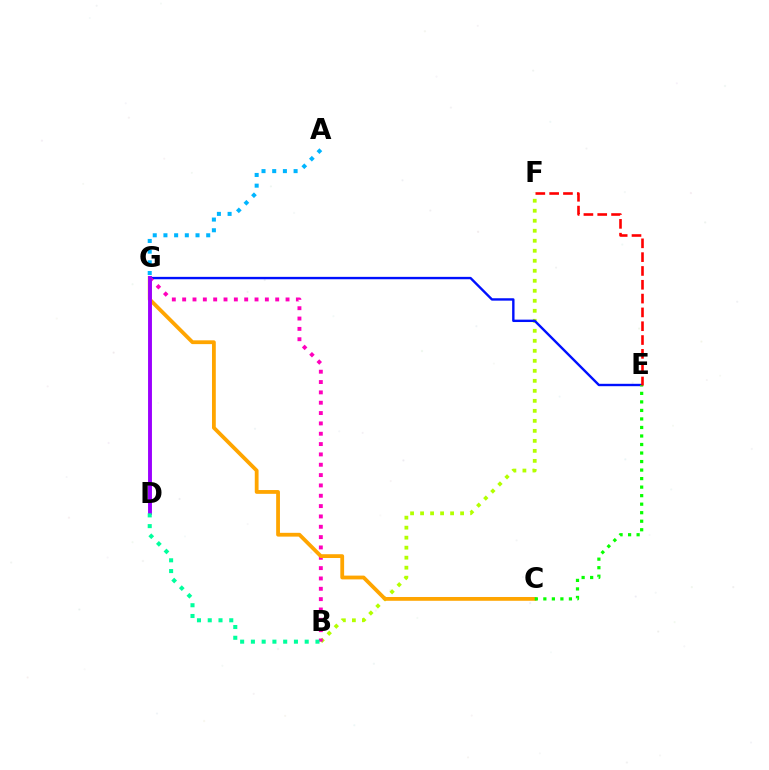{('B', 'F'): [{'color': '#b3ff00', 'line_style': 'dotted', 'thickness': 2.72}], ('E', 'G'): [{'color': '#0010ff', 'line_style': 'solid', 'thickness': 1.72}], ('B', 'G'): [{'color': '#ff00bd', 'line_style': 'dotted', 'thickness': 2.81}], ('C', 'G'): [{'color': '#ffa500', 'line_style': 'solid', 'thickness': 2.73}], ('D', 'G'): [{'color': '#9b00ff', 'line_style': 'solid', 'thickness': 2.81}], ('C', 'E'): [{'color': '#08ff00', 'line_style': 'dotted', 'thickness': 2.32}], ('B', 'D'): [{'color': '#00ff9d', 'line_style': 'dotted', 'thickness': 2.92}], ('E', 'F'): [{'color': '#ff0000', 'line_style': 'dashed', 'thickness': 1.88}], ('A', 'G'): [{'color': '#00b5ff', 'line_style': 'dotted', 'thickness': 2.91}]}